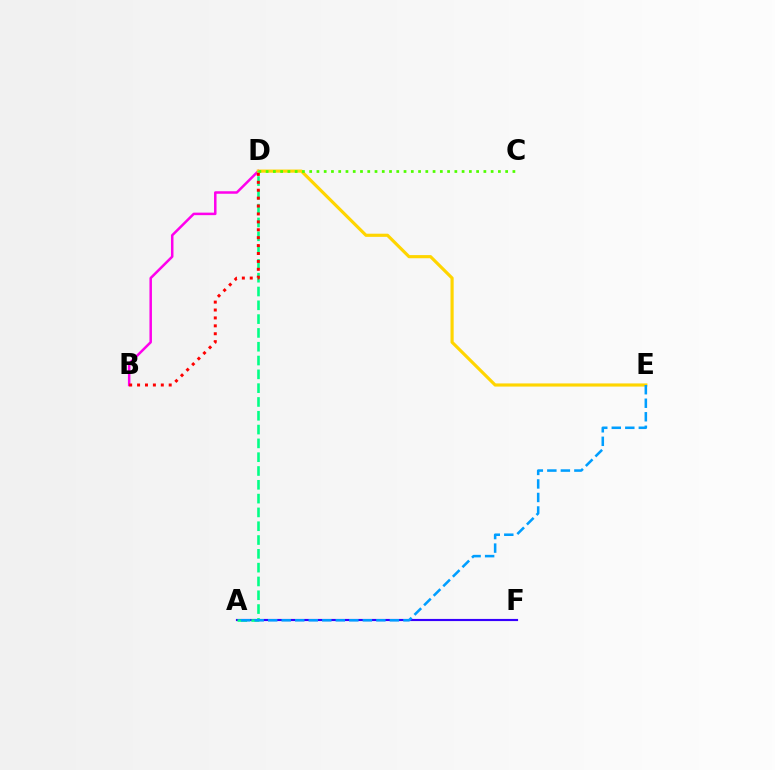{('A', 'F'): [{'color': '#3700ff', 'line_style': 'solid', 'thickness': 1.55}], ('B', 'D'): [{'color': '#ff00ed', 'line_style': 'solid', 'thickness': 1.81}, {'color': '#ff0000', 'line_style': 'dotted', 'thickness': 2.15}], ('D', 'E'): [{'color': '#ffd500', 'line_style': 'solid', 'thickness': 2.27}], ('C', 'D'): [{'color': '#4fff00', 'line_style': 'dotted', 'thickness': 1.97}], ('A', 'D'): [{'color': '#00ff86', 'line_style': 'dashed', 'thickness': 1.88}], ('A', 'E'): [{'color': '#009eff', 'line_style': 'dashed', 'thickness': 1.84}]}